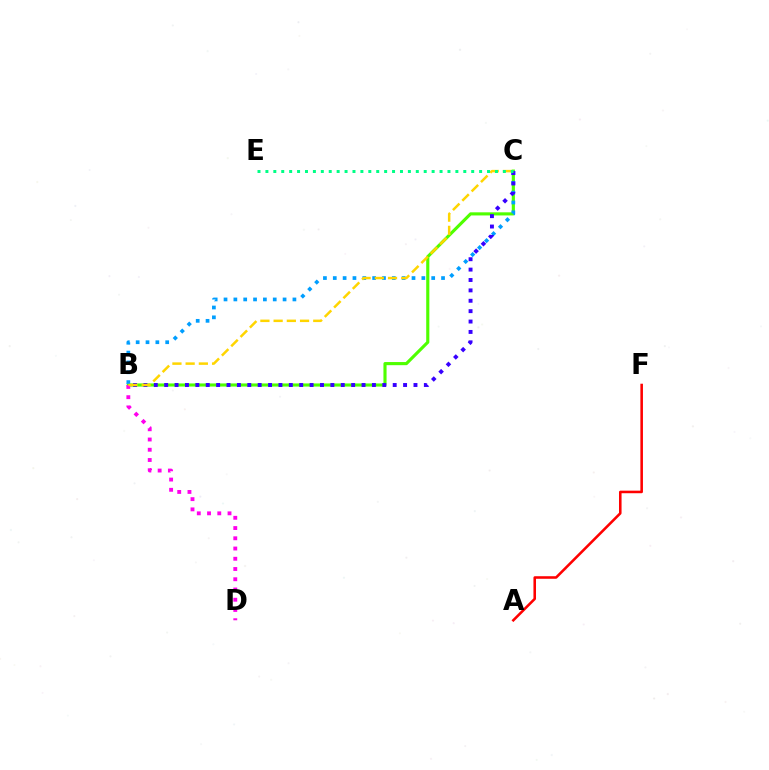{('B', 'C'): [{'color': '#4fff00', 'line_style': 'solid', 'thickness': 2.26}, {'color': '#009eff', 'line_style': 'dotted', 'thickness': 2.67}, {'color': '#3700ff', 'line_style': 'dotted', 'thickness': 2.82}, {'color': '#ffd500', 'line_style': 'dashed', 'thickness': 1.79}], ('A', 'F'): [{'color': '#ff0000', 'line_style': 'solid', 'thickness': 1.85}], ('B', 'D'): [{'color': '#ff00ed', 'line_style': 'dotted', 'thickness': 2.78}], ('C', 'E'): [{'color': '#00ff86', 'line_style': 'dotted', 'thickness': 2.15}]}